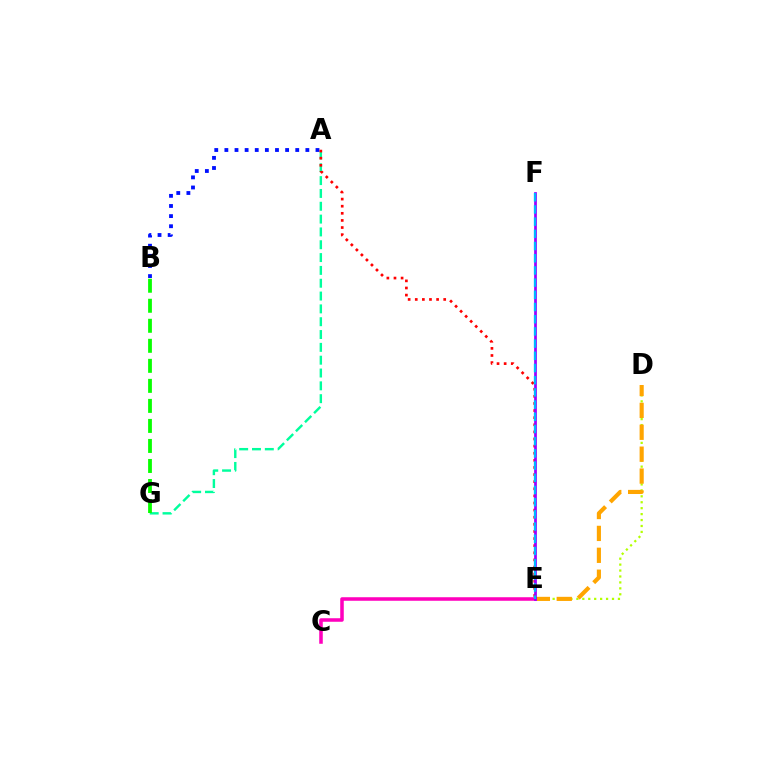{('D', 'E'): [{'color': '#b3ff00', 'line_style': 'dotted', 'thickness': 1.61}, {'color': '#ffa500', 'line_style': 'dashed', 'thickness': 2.97}], ('A', 'G'): [{'color': '#00ff9d', 'line_style': 'dashed', 'thickness': 1.74}], ('A', 'B'): [{'color': '#0010ff', 'line_style': 'dotted', 'thickness': 2.75}], ('C', 'E'): [{'color': '#ff00bd', 'line_style': 'solid', 'thickness': 2.55}], ('A', 'E'): [{'color': '#ff0000', 'line_style': 'dotted', 'thickness': 1.93}], ('E', 'F'): [{'color': '#9b00ff', 'line_style': 'solid', 'thickness': 1.97}, {'color': '#00b5ff', 'line_style': 'dashed', 'thickness': 1.66}], ('B', 'G'): [{'color': '#08ff00', 'line_style': 'dashed', 'thickness': 2.72}]}